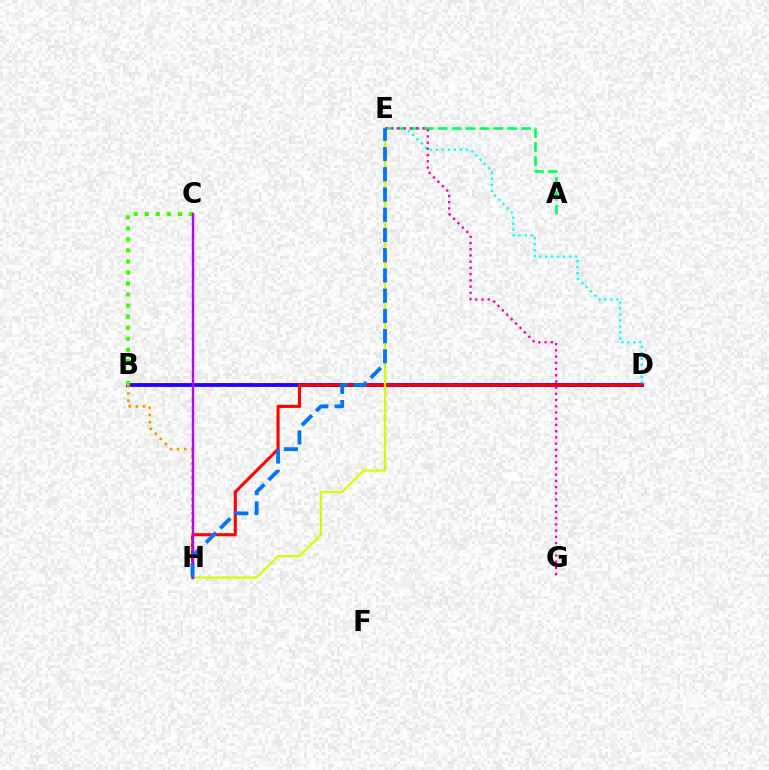{('B', 'D'): [{'color': '#2500ff', 'line_style': 'solid', 'thickness': 2.76}], ('D', 'E'): [{'color': '#00fff6', 'line_style': 'dotted', 'thickness': 1.62}], ('D', 'H'): [{'color': '#ff0000', 'line_style': 'solid', 'thickness': 2.22}], ('B', 'C'): [{'color': '#3dff00', 'line_style': 'dotted', 'thickness': 3.0}], ('B', 'H'): [{'color': '#ff9400', 'line_style': 'dotted', 'thickness': 1.94}], ('A', 'E'): [{'color': '#00ff5c', 'line_style': 'dashed', 'thickness': 1.89}], ('E', 'H'): [{'color': '#d1ff00', 'line_style': 'solid', 'thickness': 1.62}, {'color': '#0074ff', 'line_style': 'dashed', 'thickness': 2.75}], ('C', 'H'): [{'color': '#b900ff', 'line_style': 'solid', 'thickness': 1.71}], ('E', 'G'): [{'color': '#ff00ac', 'line_style': 'dotted', 'thickness': 1.69}]}